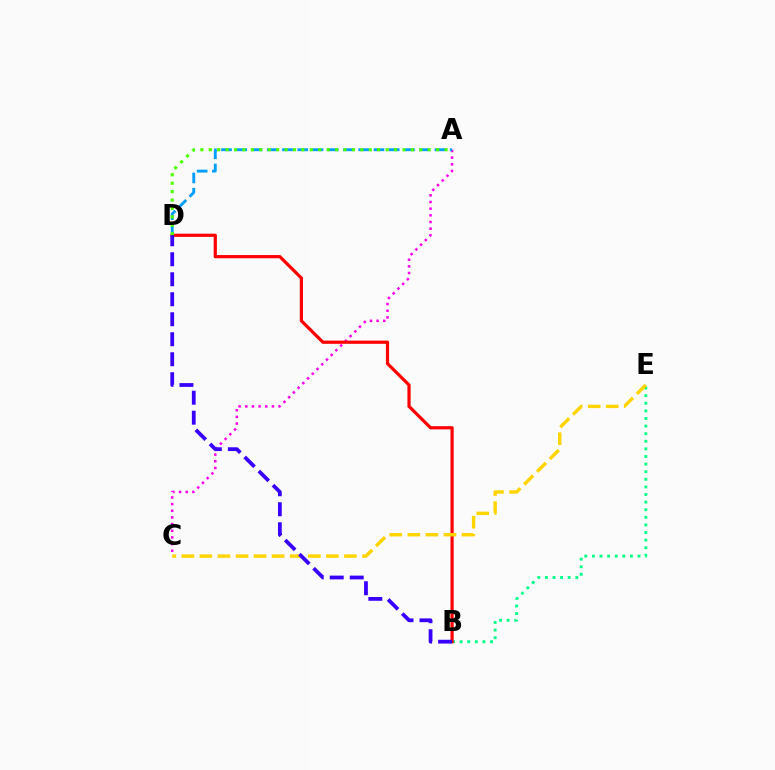{('A', 'C'): [{'color': '#ff00ed', 'line_style': 'dotted', 'thickness': 1.81}], ('B', 'E'): [{'color': '#00ff86', 'line_style': 'dotted', 'thickness': 2.07}], ('A', 'D'): [{'color': '#009eff', 'line_style': 'dashed', 'thickness': 2.07}, {'color': '#4fff00', 'line_style': 'dotted', 'thickness': 2.29}], ('B', 'D'): [{'color': '#ff0000', 'line_style': 'solid', 'thickness': 2.31}, {'color': '#3700ff', 'line_style': 'dashed', 'thickness': 2.72}], ('C', 'E'): [{'color': '#ffd500', 'line_style': 'dashed', 'thickness': 2.45}]}